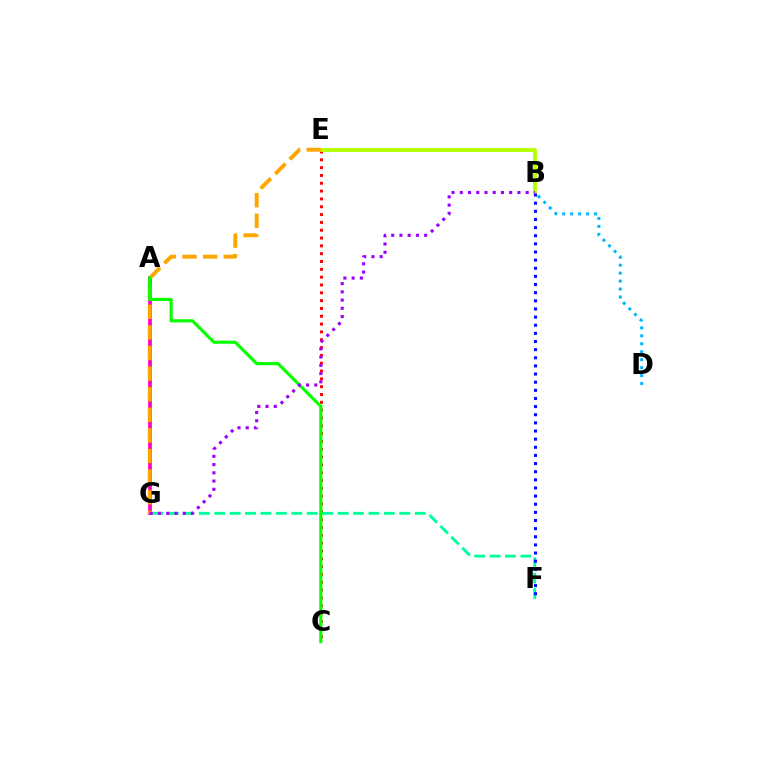{('A', 'G'): [{'color': '#ff00bd', 'line_style': 'solid', 'thickness': 2.66}], ('C', 'E'): [{'color': '#ff0000', 'line_style': 'dotted', 'thickness': 2.13}], ('B', 'E'): [{'color': '#b3ff00', 'line_style': 'solid', 'thickness': 2.77}], ('F', 'G'): [{'color': '#00ff9d', 'line_style': 'dashed', 'thickness': 2.1}], ('E', 'G'): [{'color': '#ffa500', 'line_style': 'dashed', 'thickness': 2.8}], ('A', 'C'): [{'color': '#08ff00', 'line_style': 'solid', 'thickness': 2.27}], ('B', 'F'): [{'color': '#0010ff', 'line_style': 'dotted', 'thickness': 2.21}], ('B', 'D'): [{'color': '#00b5ff', 'line_style': 'dotted', 'thickness': 2.16}], ('B', 'G'): [{'color': '#9b00ff', 'line_style': 'dotted', 'thickness': 2.24}]}